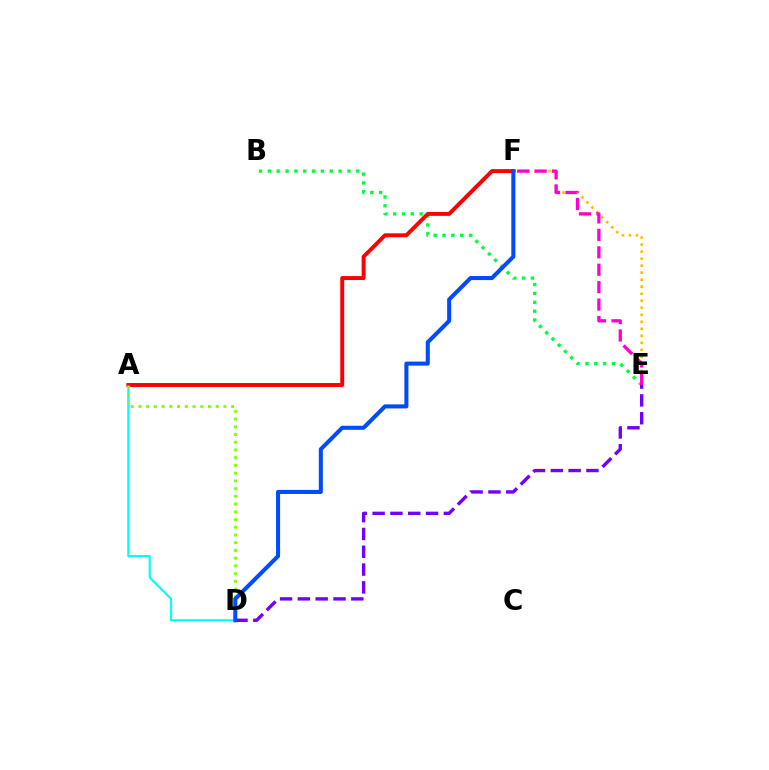{('A', 'D'): [{'color': '#00fff6', 'line_style': 'solid', 'thickness': 1.55}, {'color': '#84ff00', 'line_style': 'dotted', 'thickness': 2.1}], ('E', 'F'): [{'color': '#ffbd00', 'line_style': 'dotted', 'thickness': 1.91}, {'color': '#ff00cf', 'line_style': 'dashed', 'thickness': 2.37}], ('B', 'E'): [{'color': '#00ff39', 'line_style': 'dotted', 'thickness': 2.4}], ('A', 'F'): [{'color': '#ff0000', 'line_style': 'solid', 'thickness': 2.83}], ('D', 'E'): [{'color': '#7200ff', 'line_style': 'dashed', 'thickness': 2.42}], ('D', 'F'): [{'color': '#004bff', 'line_style': 'solid', 'thickness': 2.92}]}